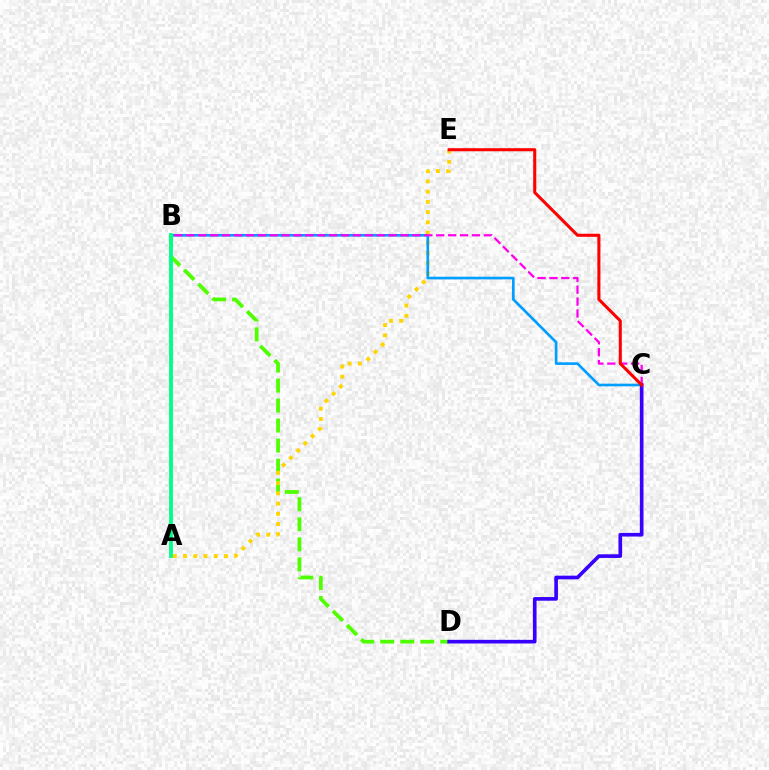{('B', 'D'): [{'color': '#4fff00', 'line_style': 'dashed', 'thickness': 2.72}], ('A', 'E'): [{'color': '#ffd500', 'line_style': 'dotted', 'thickness': 2.78}], ('B', 'C'): [{'color': '#009eff', 'line_style': 'solid', 'thickness': 1.9}, {'color': '#ff00ed', 'line_style': 'dashed', 'thickness': 1.62}], ('A', 'B'): [{'color': '#00ff86', 'line_style': 'solid', 'thickness': 2.77}], ('C', 'D'): [{'color': '#3700ff', 'line_style': 'solid', 'thickness': 2.63}], ('C', 'E'): [{'color': '#ff0000', 'line_style': 'solid', 'thickness': 2.21}]}